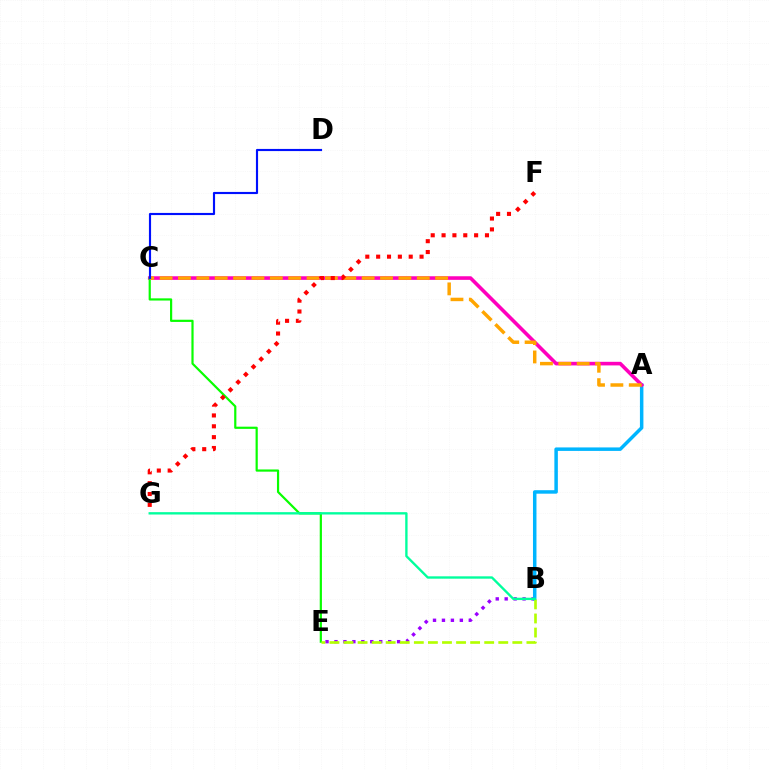{('B', 'E'): [{'color': '#9b00ff', 'line_style': 'dotted', 'thickness': 2.43}, {'color': '#b3ff00', 'line_style': 'dashed', 'thickness': 1.91}], ('A', 'B'): [{'color': '#00b5ff', 'line_style': 'solid', 'thickness': 2.51}], ('A', 'C'): [{'color': '#ff00bd', 'line_style': 'solid', 'thickness': 2.59}, {'color': '#ffa500', 'line_style': 'dashed', 'thickness': 2.5}], ('C', 'E'): [{'color': '#08ff00', 'line_style': 'solid', 'thickness': 1.58}], ('C', 'D'): [{'color': '#0010ff', 'line_style': 'solid', 'thickness': 1.55}], ('B', 'G'): [{'color': '#00ff9d', 'line_style': 'solid', 'thickness': 1.7}], ('F', 'G'): [{'color': '#ff0000', 'line_style': 'dotted', 'thickness': 2.95}]}